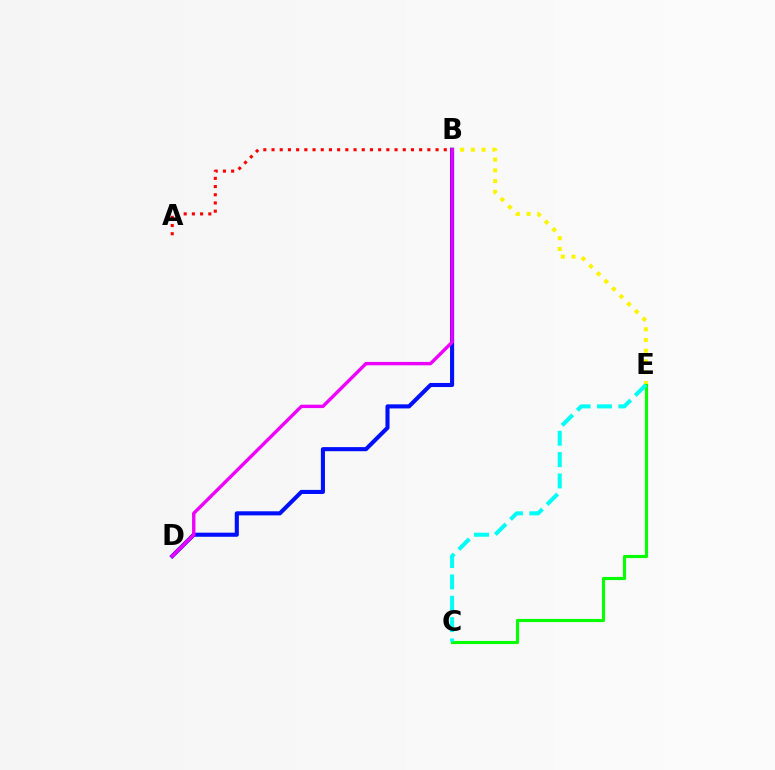{('B', 'D'): [{'color': '#0010ff', 'line_style': 'solid', 'thickness': 2.94}, {'color': '#ee00ff', 'line_style': 'solid', 'thickness': 2.44}], ('B', 'E'): [{'color': '#fcf500', 'line_style': 'dotted', 'thickness': 2.92}], ('C', 'E'): [{'color': '#08ff00', 'line_style': 'solid', 'thickness': 2.25}, {'color': '#00fff6', 'line_style': 'dashed', 'thickness': 2.9}], ('A', 'B'): [{'color': '#ff0000', 'line_style': 'dotted', 'thickness': 2.23}]}